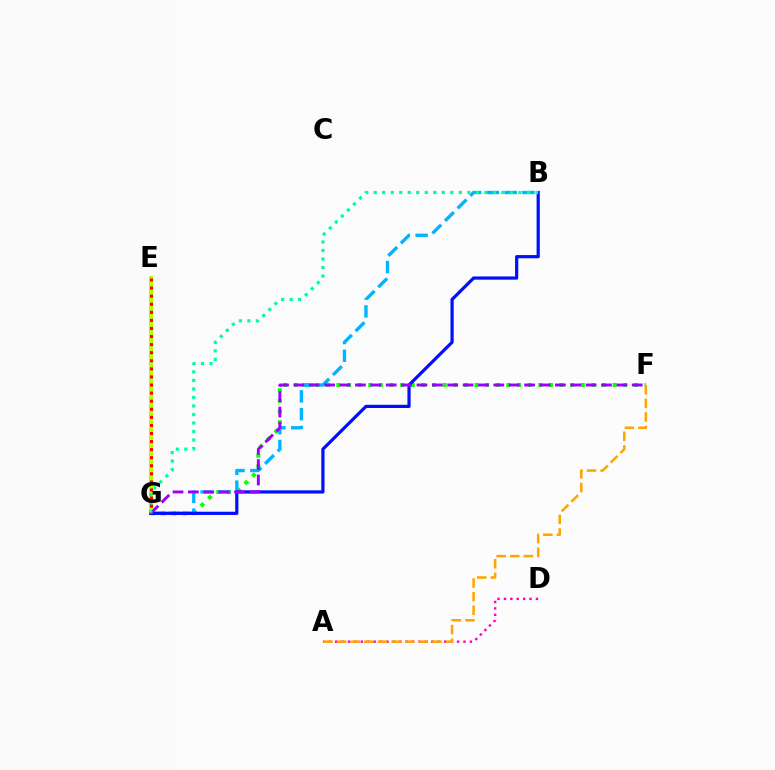{('F', 'G'): [{'color': '#08ff00', 'line_style': 'dotted', 'thickness': 2.89}, {'color': '#9b00ff', 'line_style': 'dashed', 'thickness': 2.09}], ('B', 'G'): [{'color': '#00b5ff', 'line_style': 'dashed', 'thickness': 2.41}, {'color': '#0010ff', 'line_style': 'solid', 'thickness': 2.31}, {'color': '#00ff9d', 'line_style': 'dotted', 'thickness': 2.31}], ('A', 'D'): [{'color': '#ff00bd', 'line_style': 'dotted', 'thickness': 1.74}], ('A', 'F'): [{'color': '#ffa500', 'line_style': 'dashed', 'thickness': 1.85}], ('E', 'G'): [{'color': '#b3ff00', 'line_style': 'solid', 'thickness': 2.98}, {'color': '#ff0000', 'line_style': 'dotted', 'thickness': 2.19}]}